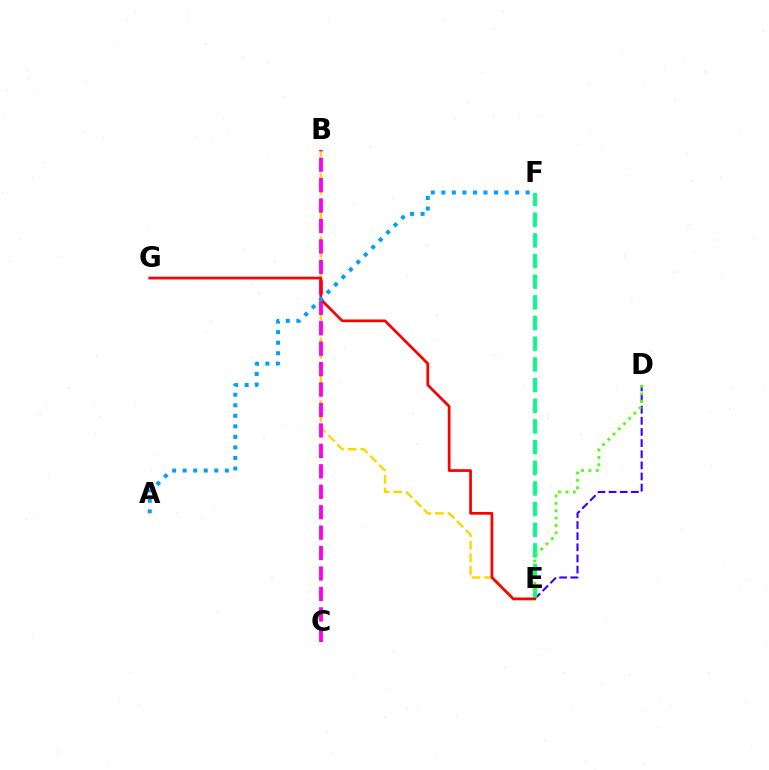{('B', 'E'): [{'color': '#ffd500', 'line_style': 'dashed', 'thickness': 1.72}], ('B', 'C'): [{'color': '#ff00ed', 'line_style': 'dashed', 'thickness': 2.78}], ('D', 'E'): [{'color': '#3700ff', 'line_style': 'dashed', 'thickness': 1.51}, {'color': '#4fff00', 'line_style': 'dotted', 'thickness': 2.01}], ('E', 'F'): [{'color': '#00ff86', 'line_style': 'dashed', 'thickness': 2.81}], ('E', 'G'): [{'color': '#ff0000', 'line_style': 'solid', 'thickness': 1.97}], ('A', 'F'): [{'color': '#009eff', 'line_style': 'dotted', 'thickness': 2.86}]}